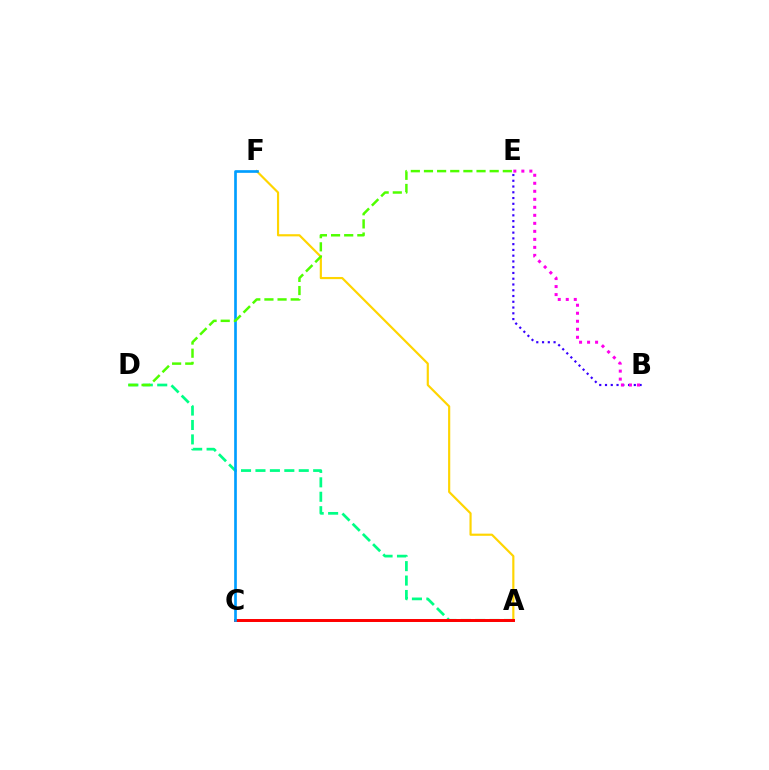{('A', 'F'): [{'color': '#ffd500', 'line_style': 'solid', 'thickness': 1.56}], ('A', 'D'): [{'color': '#00ff86', 'line_style': 'dashed', 'thickness': 1.96}], ('B', 'E'): [{'color': '#3700ff', 'line_style': 'dotted', 'thickness': 1.57}, {'color': '#ff00ed', 'line_style': 'dotted', 'thickness': 2.18}], ('A', 'C'): [{'color': '#ff0000', 'line_style': 'solid', 'thickness': 2.14}], ('C', 'F'): [{'color': '#009eff', 'line_style': 'solid', 'thickness': 1.92}], ('D', 'E'): [{'color': '#4fff00', 'line_style': 'dashed', 'thickness': 1.79}]}